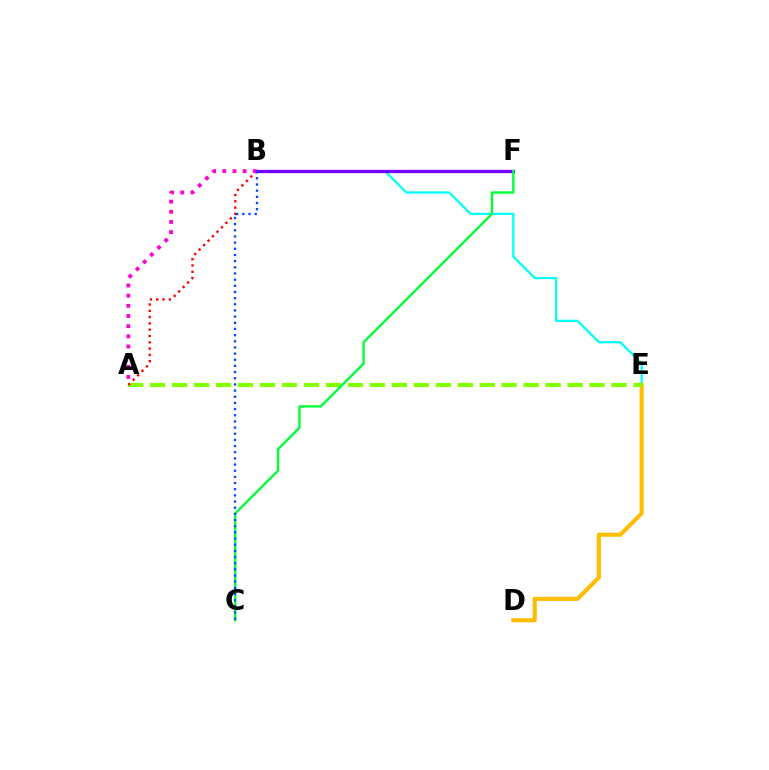{('B', 'E'): [{'color': '#00fff6', 'line_style': 'solid', 'thickness': 1.62}], ('D', 'E'): [{'color': '#ffbd00', 'line_style': 'solid', 'thickness': 2.96}], ('A', 'E'): [{'color': '#84ff00', 'line_style': 'dashed', 'thickness': 2.99}], ('B', 'F'): [{'color': '#7200ff', 'line_style': 'solid', 'thickness': 2.35}], ('C', 'F'): [{'color': '#00ff39', 'line_style': 'solid', 'thickness': 1.69}], ('A', 'B'): [{'color': '#ff0000', 'line_style': 'dotted', 'thickness': 1.71}, {'color': '#ff00cf', 'line_style': 'dotted', 'thickness': 2.76}], ('B', 'C'): [{'color': '#004bff', 'line_style': 'dotted', 'thickness': 1.67}]}